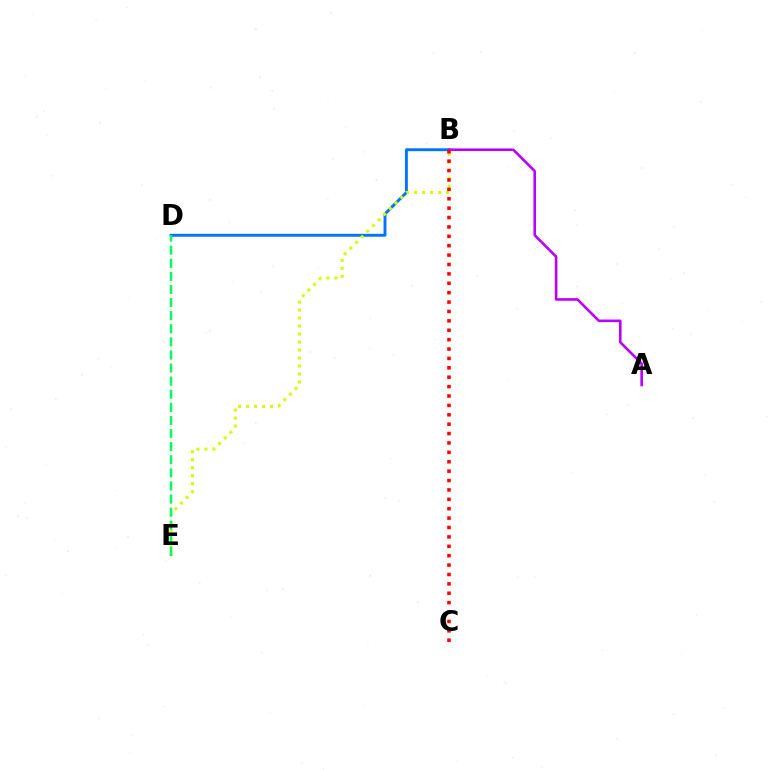{('B', 'D'): [{'color': '#0074ff', 'line_style': 'solid', 'thickness': 2.09}], ('B', 'E'): [{'color': '#d1ff00', 'line_style': 'dotted', 'thickness': 2.17}], ('D', 'E'): [{'color': '#00ff5c', 'line_style': 'dashed', 'thickness': 1.78}], ('A', 'B'): [{'color': '#b900ff', 'line_style': 'solid', 'thickness': 1.88}], ('B', 'C'): [{'color': '#ff0000', 'line_style': 'dotted', 'thickness': 2.55}]}